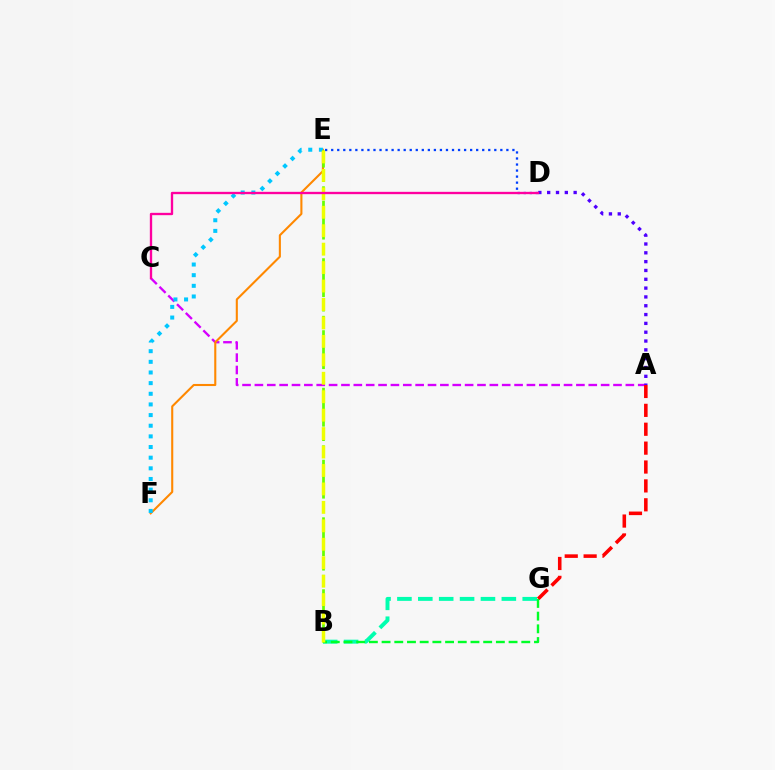{('A', 'C'): [{'color': '#d600ff', 'line_style': 'dashed', 'thickness': 1.68}], ('B', 'G'): [{'color': '#00ffaf', 'line_style': 'dashed', 'thickness': 2.84}, {'color': '#00ff27', 'line_style': 'dashed', 'thickness': 1.73}], ('A', 'G'): [{'color': '#ff0000', 'line_style': 'dashed', 'thickness': 2.57}], ('E', 'F'): [{'color': '#ff8800', 'line_style': 'solid', 'thickness': 1.51}, {'color': '#00c7ff', 'line_style': 'dotted', 'thickness': 2.89}], ('A', 'D'): [{'color': '#4f00ff', 'line_style': 'dotted', 'thickness': 2.4}], ('B', 'E'): [{'color': '#66ff00', 'line_style': 'dashed', 'thickness': 1.96}, {'color': '#eeff00', 'line_style': 'dashed', 'thickness': 2.51}], ('D', 'E'): [{'color': '#003fff', 'line_style': 'dotted', 'thickness': 1.64}], ('C', 'D'): [{'color': '#ff00a0', 'line_style': 'solid', 'thickness': 1.68}]}